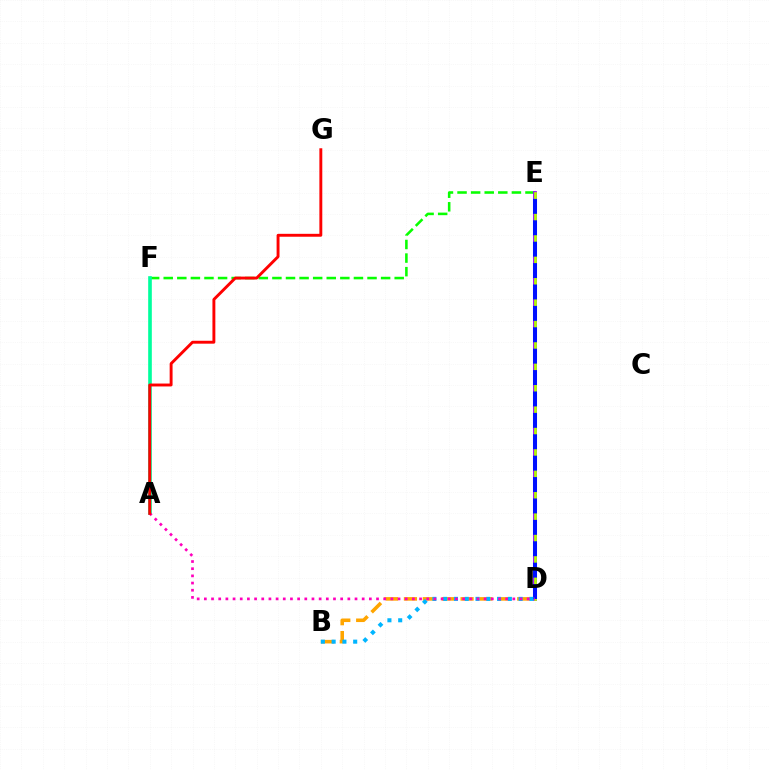{('B', 'D'): [{'color': '#ffa500', 'line_style': 'dashed', 'thickness': 2.56}, {'color': '#00b5ff', 'line_style': 'dotted', 'thickness': 2.93}], ('E', 'F'): [{'color': '#08ff00', 'line_style': 'dashed', 'thickness': 1.85}], ('D', 'E'): [{'color': '#9b00ff', 'line_style': 'solid', 'thickness': 2.75}, {'color': '#b3ff00', 'line_style': 'solid', 'thickness': 1.97}, {'color': '#0010ff', 'line_style': 'dashed', 'thickness': 2.91}], ('A', 'F'): [{'color': '#00ff9d', 'line_style': 'solid', 'thickness': 2.62}], ('A', 'D'): [{'color': '#ff00bd', 'line_style': 'dotted', 'thickness': 1.95}], ('A', 'G'): [{'color': '#ff0000', 'line_style': 'solid', 'thickness': 2.09}]}